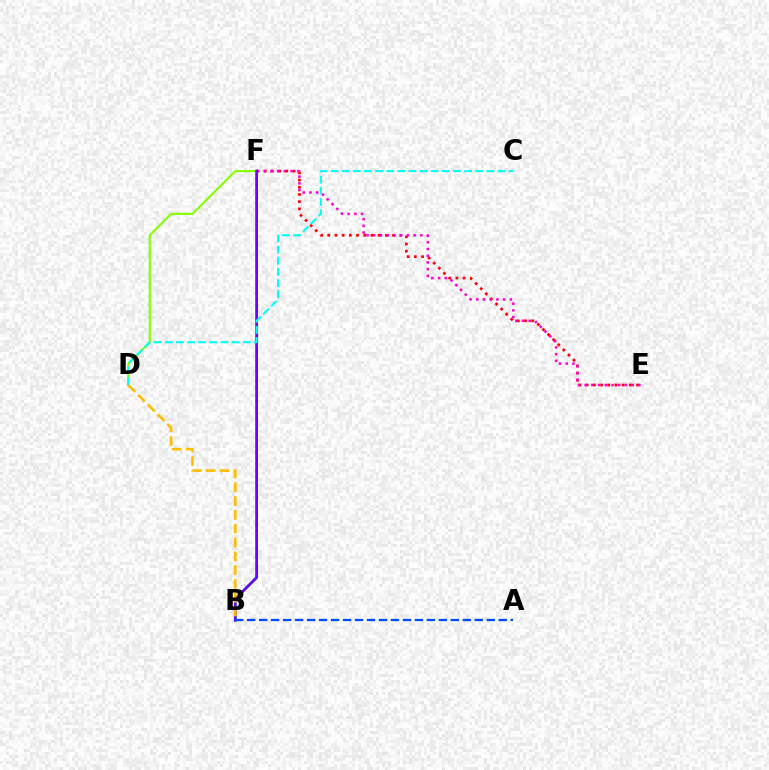{('D', 'F'): [{'color': '#84ff00', 'line_style': 'solid', 'thickness': 1.52}], ('E', 'F'): [{'color': '#ff0000', 'line_style': 'dotted', 'thickness': 1.96}, {'color': '#ff00cf', 'line_style': 'dotted', 'thickness': 1.83}], ('B', 'F'): [{'color': '#00ff39', 'line_style': 'solid', 'thickness': 2.0}, {'color': '#7200ff', 'line_style': 'solid', 'thickness': 1.92}], ('C', 'D'): [{'color': '#00fff6', 'line_style': 'dashed', 'thickness': 1.51}], ('B', 'D'): [{'color': '#ffbd00', 'line_style': 'dashed', 'thickness': 1.87}], ('A', 'B'): [{'color': '#004bff', 'line_style': 'dashed', 'thickness': 1.63}]}